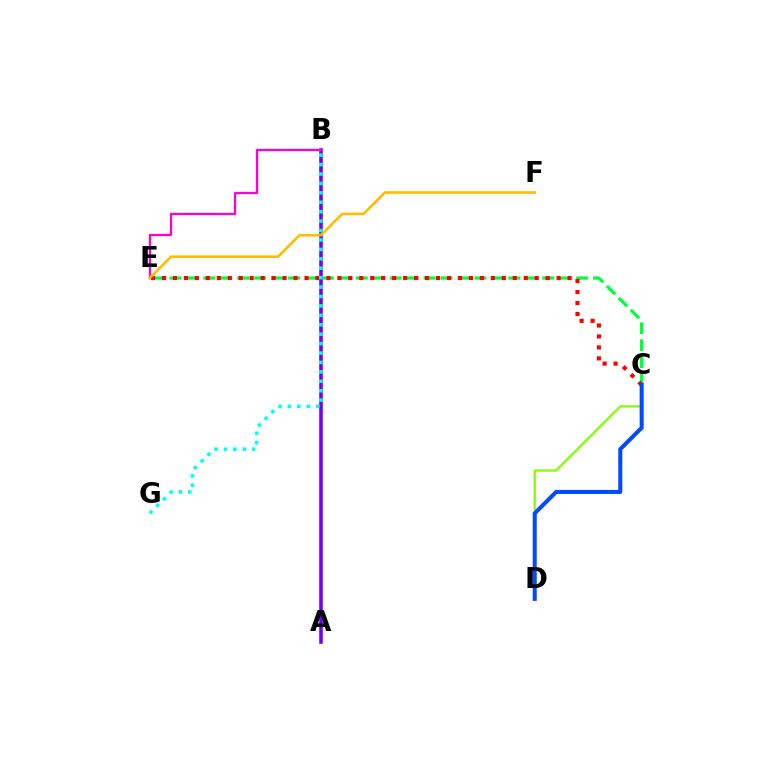{('C', 'E'): [{'color': '#00ff39', 'line_style': 'dashed', 'thickness': 2.3}, {'color': '#ff0000', 'line_style': 'dotted', 'thickness': 2.98}], ('A', 'B'): [{'color': '#7200ff', 'line_style': 'solid', 'thickness': 2.57}], ('B', 'G'): [{'color': '#00fff6', 'line_style': 'dotted', 'thickness': 2.56}], ('B', 'E'): [{'color': '#ff00cf', 'line_style': 'solid', 'thickness': 1.65}], ('C', 'D'): [{'color': '#84ff00', 'line_style': 'solid', 'thickness': 1.64}, {'color': '#004bff', 'line_style': 'solid', 'thickness': 2.91}], ('E', 'F'): [{'color': '#ffbd00', 'line_style': 'solid', 'thickness': 1.89}]}